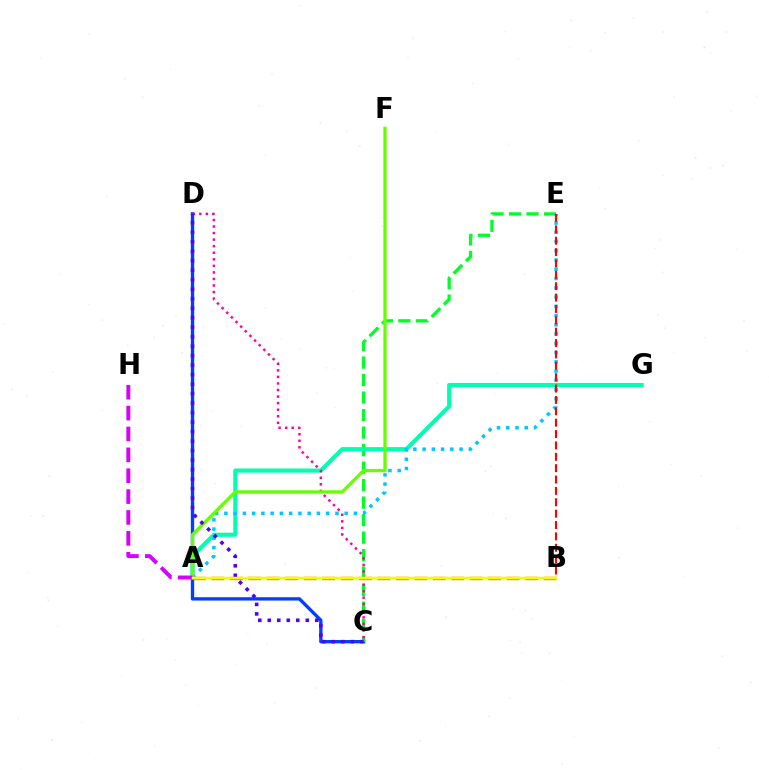{('C', 'D'): [{'color': '#003fff', 'line_style': 'solid', 'thickness': 2.41}, {'color': '#ff00a0', 'line_style': 'dotted', 'thickness': 1.78}, {'color': '#4f00ff', 'line_style': 'dotted', 'thickness': 2.58}], ('C', 'E'): [{'color': '#00ff27', 'line_style': 'dashed', 'thickness': 2.38}], ('A', 'G'): [{'color': '#00ffaf', 'line_style': 'solid', 'thickness': 2.96}], ('A', 'E'): [{'color': '#00c7ff', 'line_style': 'dotted', 'thickness': 2.51}], ('A', 'F'): [{'color': '#66ff00', 'line_style': 'solid', 'thickness': 2.37}], ('A', 'B'): [{'color': '#ff8800', 'line_style': 'dashed', 'thickness': 2.51}, {'color': '#eeff00', 'line_style': 'solid', 'thickness': 1.76}], ('A', 'H'): [{'color': '#d600ff', 'line_style': 'dashed', 'thickness': 2.84}], ('B', 'E'): [{'color': '#ff0000', 'line_style': 'dashed', 'thickness': 1.54}]}